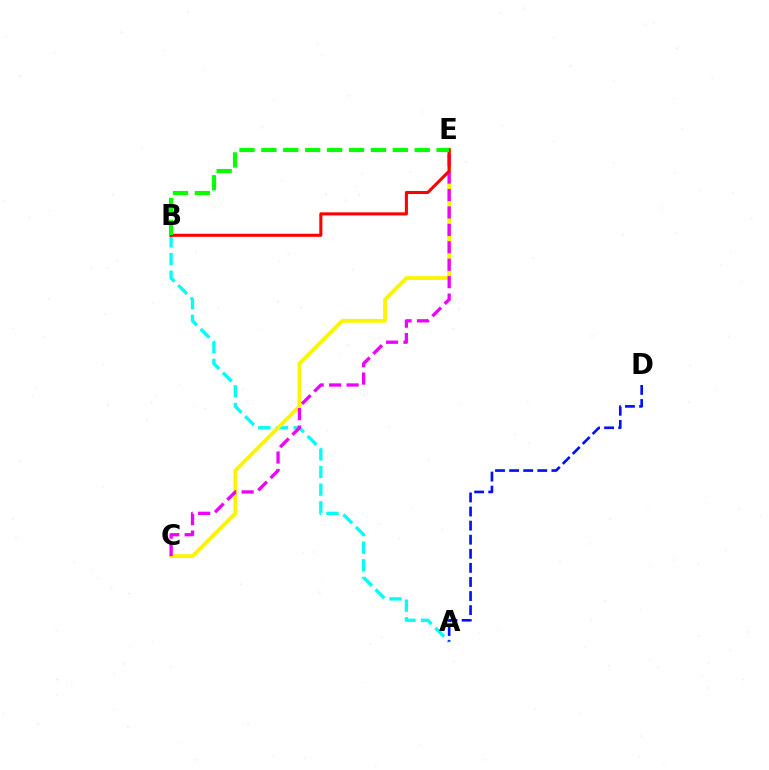{('A', 'B'): [{'color': '#00fff6', 'line_style': 'dashed', 'thickness': 2.4}], ('C', 'E'): [{'color': '#fcf500', 'line_style': 'solid', 'thickness': 2.76}, {'color': '#ee00ff', 'line_style': 'dashed', 'thickness': 2.37}], ('B', 'E'): [{'color': '#ff0000', 'line_style': 'solid', 'thickness': 2.21}, {'color': '#08ff00', 'line_style': 'dashed', 'thickness': 2.98}], ('A', 'D'): [{'color': '#0010ff', 'line_style': 'dashed', 'thickness': 1.91}]}